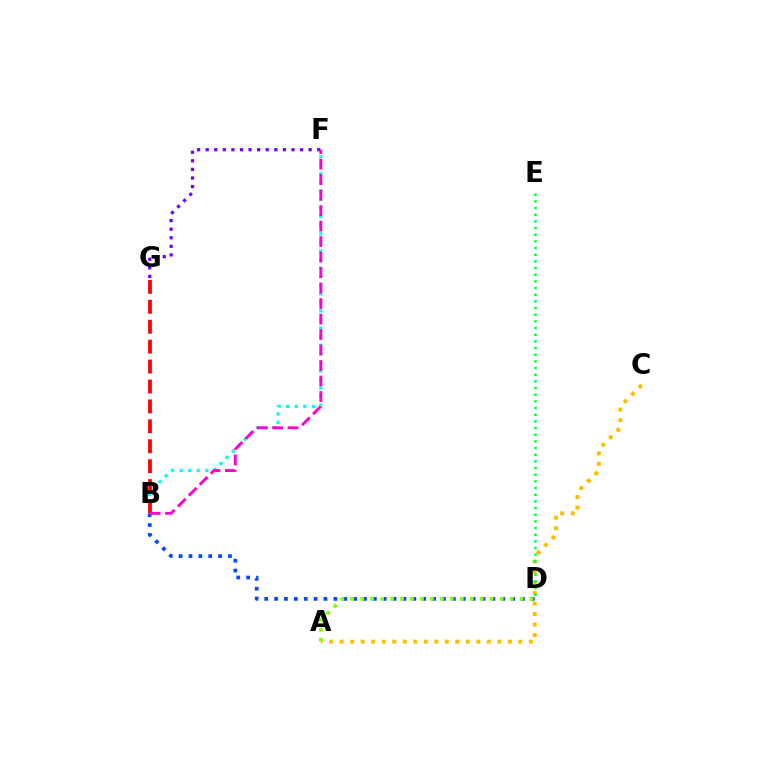{('B', 'F'): [{'color': '#00fff6', 'line_style': 'dotted', 'thickness': 2.33}, {'color': '#ff00cf', 'line_style': 'dashed', 'thickness': 2.1}], ('A', 'C'): [{'color': '#ffbd00', 'line_style': 'dotted', 'thickness': 2.86}], ('B', 'G'): [{'color': '#ff0000', 'line_style': 'dashed', 'thickness': 2.71}], ('B', 'D'): [{'color': '#004bff', 'line_style': 'dotted', 'thickness': 2.68}], ('F', 'G'): [{'color': '#7200ff', 'line_style': 'dotted', 'thickness': 2.33}], ('D', 'E'): [{'color': '#00ff39', 'line_style': 'dotted', 'thickness': 1.81}], ('A', 'D'): [{'color': '#84ff00', 'line_style': 'dotted', 'thickness': 2.71}]}